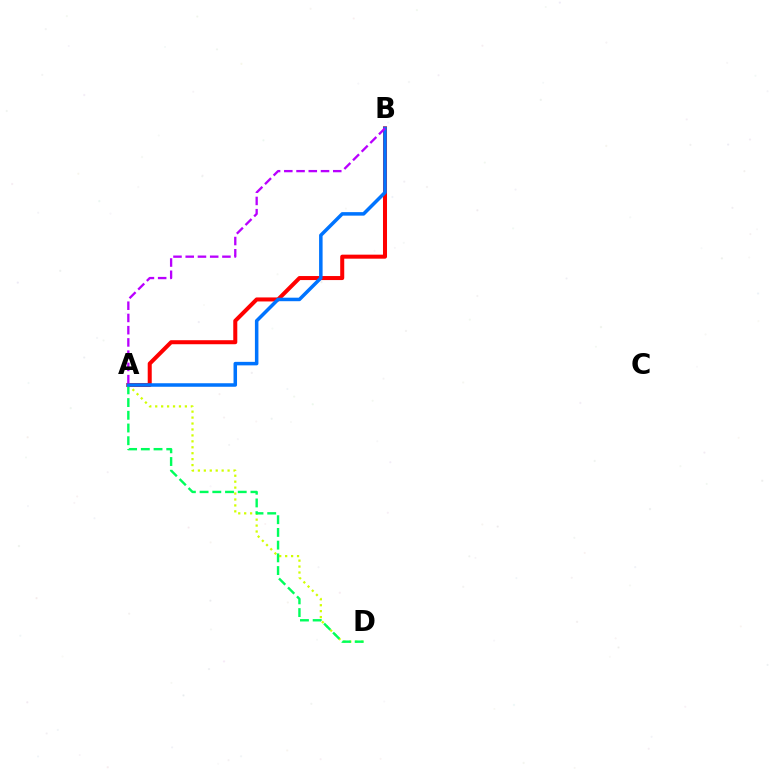{('A', 'D'): [{'color': '#d1ff00', 'line_style': 'dotted', 'thickness': 1.61}, {'color': '#00ff5c', 'line_style': 'dashed', 'thickness': 1.73}], ('A', 'B'): [{'color': '#ff0000', 'line_style': 'solid', 'thickness': 2.9}, {'color': '#0074ff', 'line_style': 'solid', 'thickness': 2.53}, {'color': '#b900ff', 'line_style': 'dashed', 'thickness': 1.66}]}